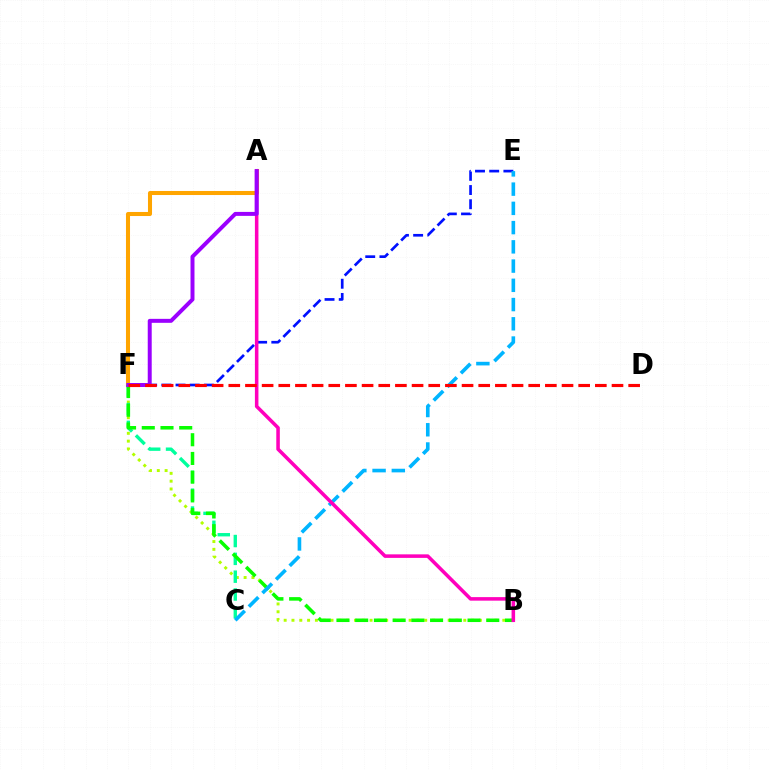{('A', 'F'): [{'color': '#ffa500', 'line_style': 'solid', 'thickness': 2.91}, {'color': '#9b00ff', 'line_style': 'solid', 'thickness': 2.86}], ('B', 'F'): [{'color': '#b3ff00', 'line_style': 'dotted', 'thickness': 2.12}, {'color': '#08ff00', 'line_style': 'dashed', 'thickness': 2.54}], ('C', 'F'): [{'color': '#00ff9d', 'line_style': 'dashed', 'thickness': 2.42}], ('E', 'F'): [{'color': '#0010ff', 'line_style': 'dashed', 'thickness': 1.93}], ('C', 'E'): [{'color': '#00b5ff', 'line_style': 'dashed', 'thickness': 2.61}], ('A', 'B'): [{'color': '#ff00bd', 'line_style': 'solid', 'thickness': 2.55}], ('D', 'F'): [{'color': '#ff0000', 'line_style': 'dashed', 'thickness': 2.26}]}